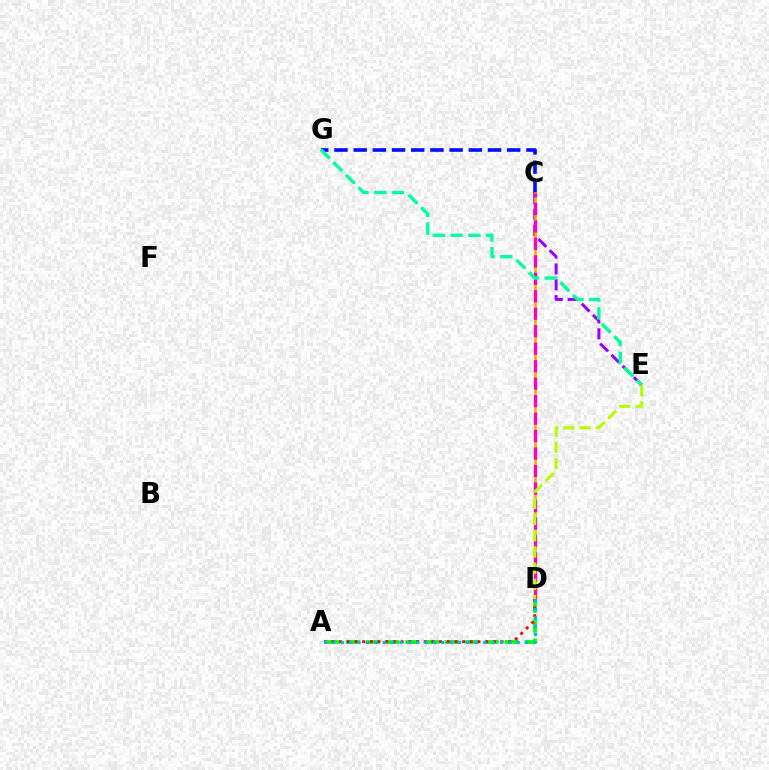{('C', 'G'): [{'color': '#0010ff', 'line_style': 'dashed', 'thickness': 2.61}], ('C', 'E'): [{'color': '#9b00ff', 'line_style': 'dashed', 'thickness': 2.15}], ('A', 'D'): [{'color': '#08ff00', 'line_style': 'dashed', 'thickness': 2.7}, {'color': '#ff0000', 'line_style': 'dotted', 'thickness': 2.09}, {'color': '#00b5ff', 'line_style': 'dotted', 'thickness': 2.28}], ('C', 'D'): [{'color': '#ffa500', 'line_style': 'solid', 'thickness': 1.89}, {'color': '#ff00bd', 'line_style': 'dashed', 'thickness': 2.37}], ('D', 'E'): [{'color': '#b3ff00', 'line_style': 'dashed', 'thickness': 2.2}], ('E', 'G'): [{'color': '#00ff9d', 'line_style': 'dashed', 'thickness': 2.41}]}